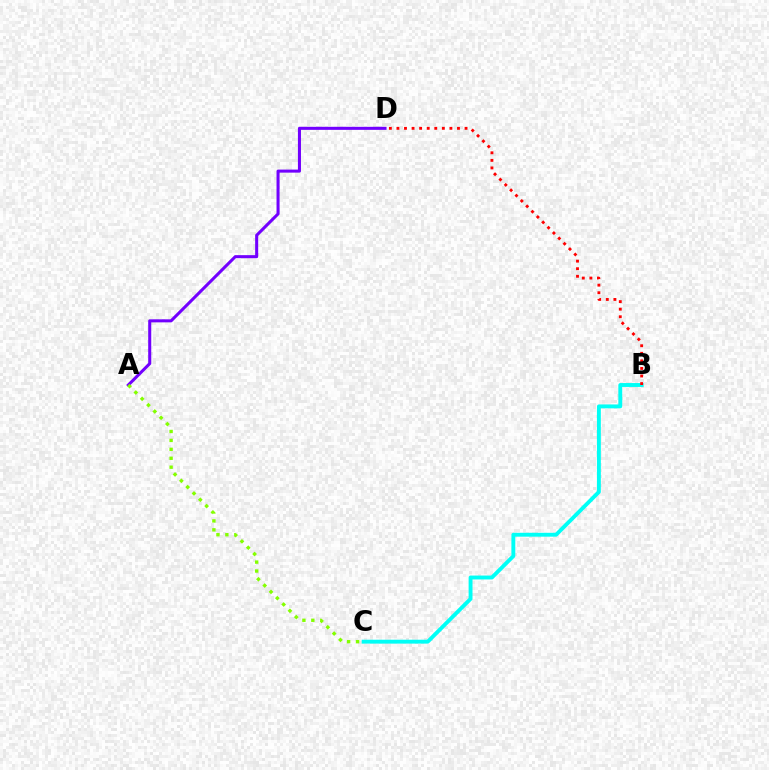{('B', 'C'): [{'color': '#00fff6', 'line_style': 'solid', 'thickness': 2.8}], ('B', 'D'): [{'color': '#ff0000', 'line_style': 'dotted', 'thickness': 2.06}], ('A', 'D'): [{'color': '#7200ff', 'line_style': 'solid', 'thickness': 2.19}], ('A', 'C'): [{'color': '#84ff00', 'line_style': 'dotted', 'thickness': 2.43}]}